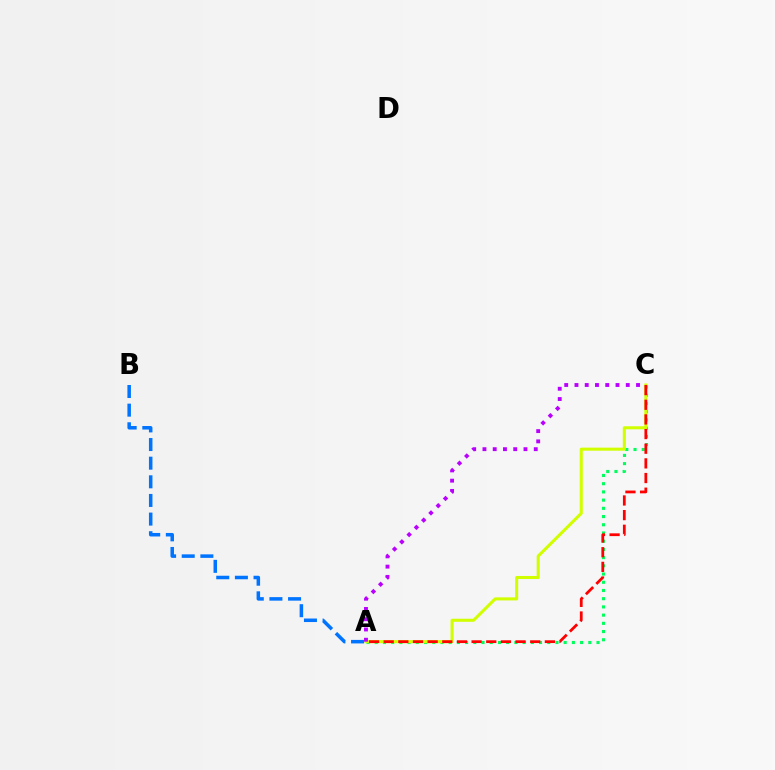{('A', 'C'): [{'color': '#00ff5c', 'line_style': 'dotted', 'thickness': 2.23}, {'color': '#d1ff00', 'line_style': 'solid', 'thickness': 2.2}, {'color': '#b900ff', 'line_style': 'dotted', 'thickness': 2.79}, {'color': '#ff0000', 'line_style': 'dashed', 'thickness': 1.99}], ('A', 'B'): [{'color': '#0074ff', 'line_style': 'dashed', 'thickness': 2.53}]}